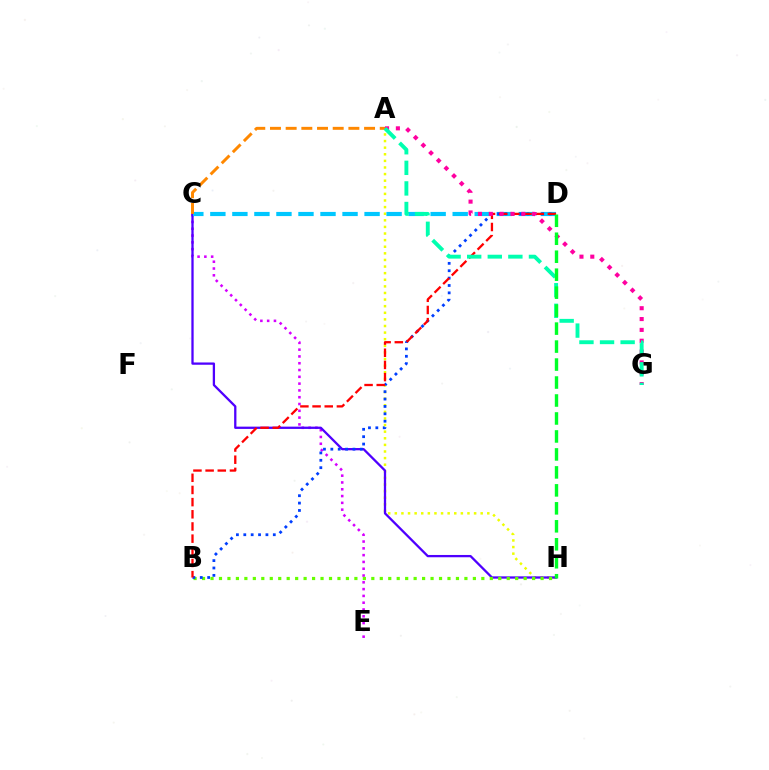{('A', 'H'): [{'color': '#eeff00', 'line_style': 'dotted', 'thickness': 1.79}], ('C', 'E'): [{'color': '#d600ff', 'line_style': 'dotted', 'thickness': 1.85}], ('C', 'H'): [{'color': '#4f00ff', 'line_style': 'solid', 'thickness': 1.65}], ('C', 'D'): [{'color': '#00c7ff', 'line_style': 'dashed', 'thickness': 2.99}], ('B', 'H'): [{'color': '#66ff00', 'line_style': 'dotted', 'thickness': 2.3}], ('B', 'D'): [{'color': '#003fff', 'line_style': 'dotted', 'thickness': 2.0}, {'color': '#ff0000', 'line_style': 'dashed', 'thickness': 1.65}], ('A', 'C'): [{'color': '#ff8800', 'line_style': 'dashed', 'thickness': 2.13}], ('A', 'G'): [{'color': '#ff00a0', 'line_style': 'dotted', 'thickness': 2.94}, {'color': '#00ffaf', 'line_style': 'dashed', 'thickness': 2.8}], ('D', 'H'): [{'color': '#00ff27', 'line_style': 'dashed', 'thickness': 2.44}]}